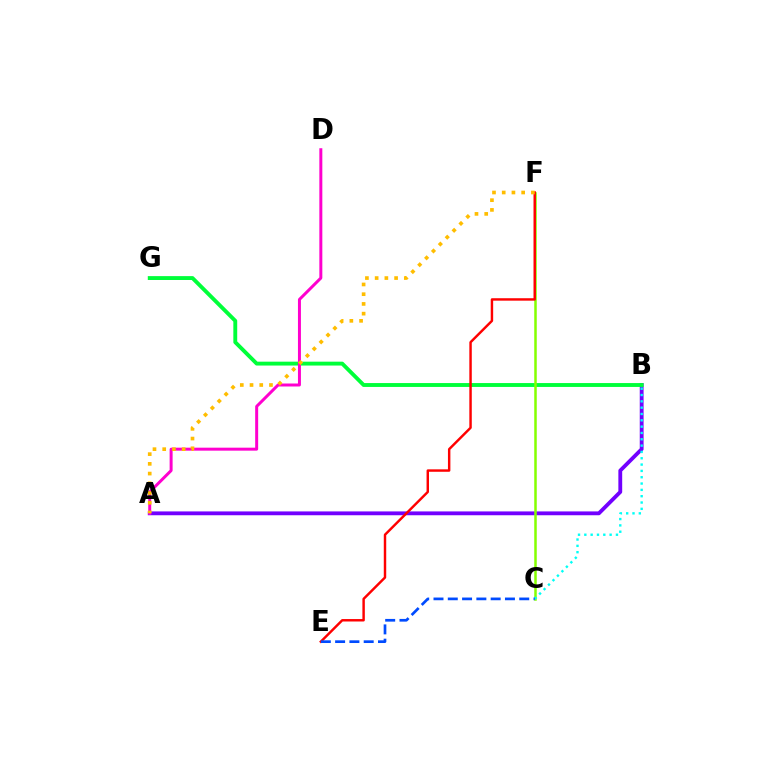{('A', 'B'): [{'color': '#7200ff', 'line_style': 'solid', 'thickness': 2.76}], ('B', 'G'): [{'color': '#00ff39', 'line_style': 'solid', 'thickness': 2.79}], ('C', 'F'): [{'color': '#84ff00', 'line_style': 'solid', 'thickness': 1.81}], ('A', 'D'): [{'color': '#ff00cf', 'line_style': 'solid', 'thickness': 2.15}], ('B', 'C'): [{'color': '#00fff6', 'line_style': 'dotted', 'thickness': 1.72}], ('E', 'F'): [{'color': '#ff0000', 'line_style': 'solid', 'thickness': 1.76}], ('C', 'E'): [{'color': '#004bff', 'line_style': 'dashed', 'thickness': 1.94}], ('A', 'F'): [{'color': '#ffbd00', 'line_style': 'dotted', 'thickness': 2.64}]}